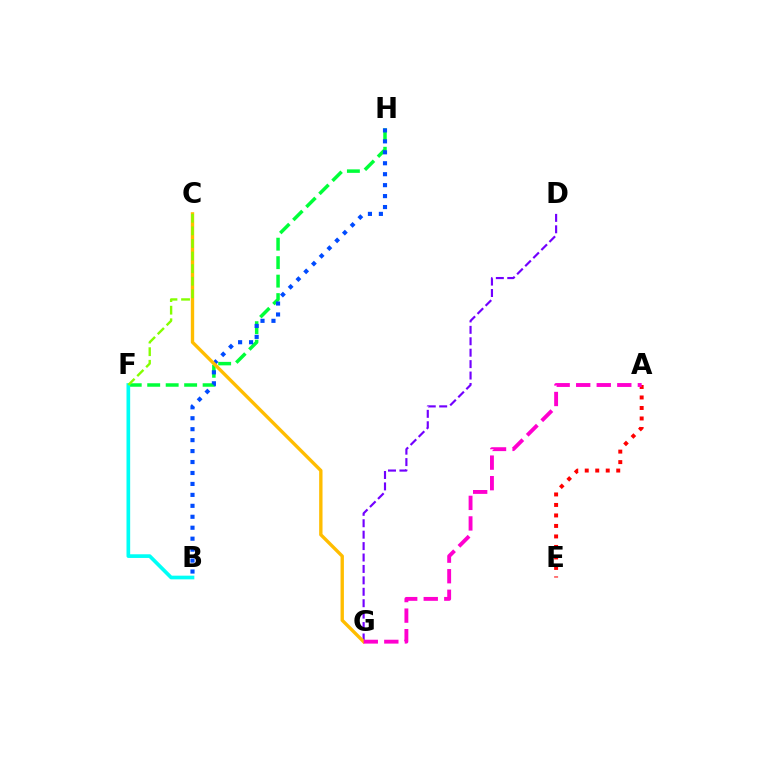{('F', 'H'): [{'color': '#00ff39', 'line_style': 'dashed', 'thickness': 2.51}], ('B', 'H'): [{'color': '#004bff', 'line_style': 'dotted', 'thickness': 2.98}], ('D', 'G'): [{'color': '#7200ff', 'line_style': 'dashed', 'thickness': 1.55}], ('B', 'F'): [{'color': '#00fff6', 'line_style': 'solid', 'thickness': 2.65}], ('C', 'G'): [{'color': '#ffbd00', 'line_style': 'solid', 'thickness': 2.42}], ('A', 'E'): [{'color': '#ff0000', 'line_style': 'dotted', 'thickness': 2.85}], ('C', 'F'): [{'color': '#84ff00', 'line_style': 'dashed', 'thickness': 1.71}], ('A', 'G'): [{'color': '#ff00cf', 'line_style': 'dashed', 'thickness': 2.79}]}